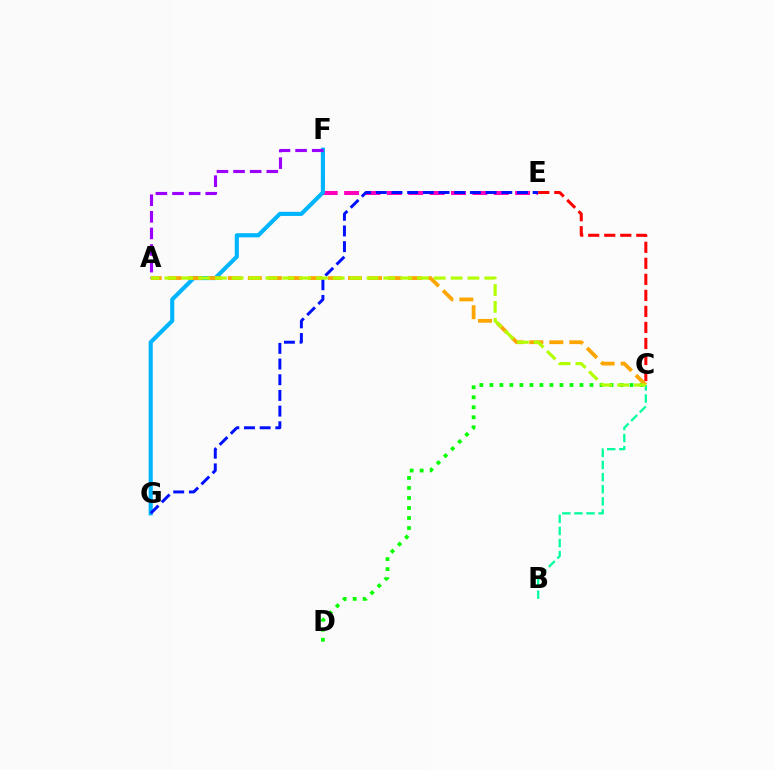{('B', 'C'): [{'color': '#00ff9d', 'line_style': 'dashed', 'thickness': 1.65}], ('C', 'D'): [{'color': '#08ff00', 'line_style': 'dotted', 'thickness': 2.72}], ('E', 'F'): [{'color': '#ff00bd', 'line_style': 'dashed', 'thickness': 2.9}], ('F', 'G'): [{'color': '#00b5ff', 'line_style': 'solid', 'thickness': 2.97}], ('E', 'G'): [{'color': '#0010ff', 'line_style': 'dashed', 'thickness': 2.13}], ('A', 'C'): [{'color': '#ffa500', 'line_style': 'dashed', 'thickness': 2.72}, {'color': '#b3ff00', 'line_style': 'dashed', 'thickness': 2.29}], ('A', 'F'): [{'color': '#9b00ff', 'line_style': 'dashed', 'thickness': 2.26}], ('C', 'E'): [{'color': '#ff0000', 'line_style': 'dashed', 'thickness': 2.18}]}